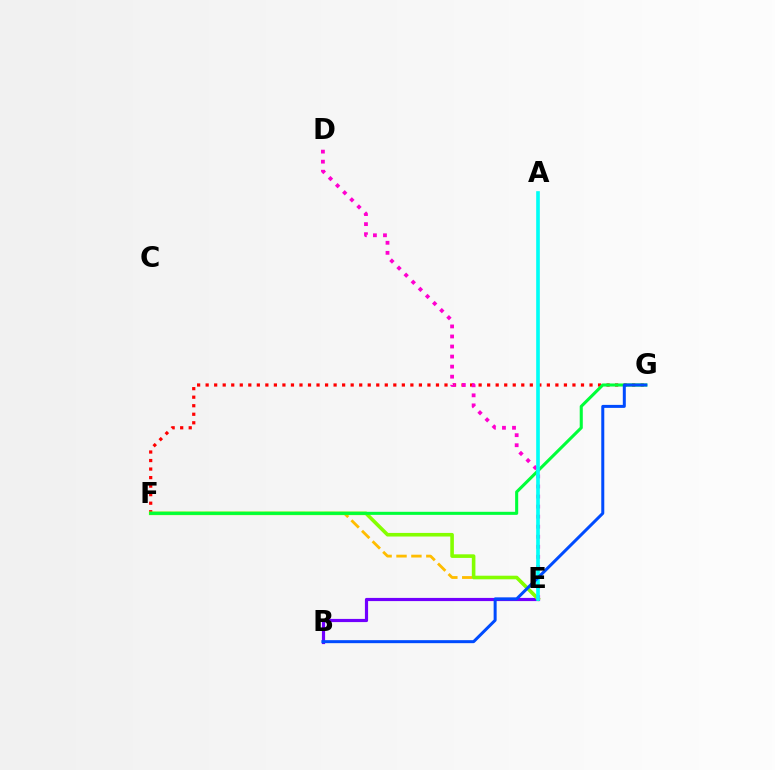{('F', 'G'): [{'color': '#ff0000', 'line_style': 'dotted', 'thickness': 2.32}, {'color': '#00ff39', 'line_style': 'solid', 'thickness': 2.21}], ('B', 'E'): [{'color': '#7200ff', 'line_style': 'solid', 'thickness': 2.29}], ('E', 'F'): [{'color': '#ffbd00', 'line_style': 'dashed', 'thickness': 2.03}, {'color': '#84ff00', 'line_style': 'solid', 'thickness': 2.59}], ('D', 'E'): [{'color': '#ff00cf', 'line_style': 'dotted', 'thickness': 2.73}], ('A', 'E'): [{'color': '#00fff6', 'line_style': 'solid', 'thickness': 2.62}], ('B', 'G'): [{'color': '#004bff', 'line_style': 'solid', 'thickness': 2.16}]}